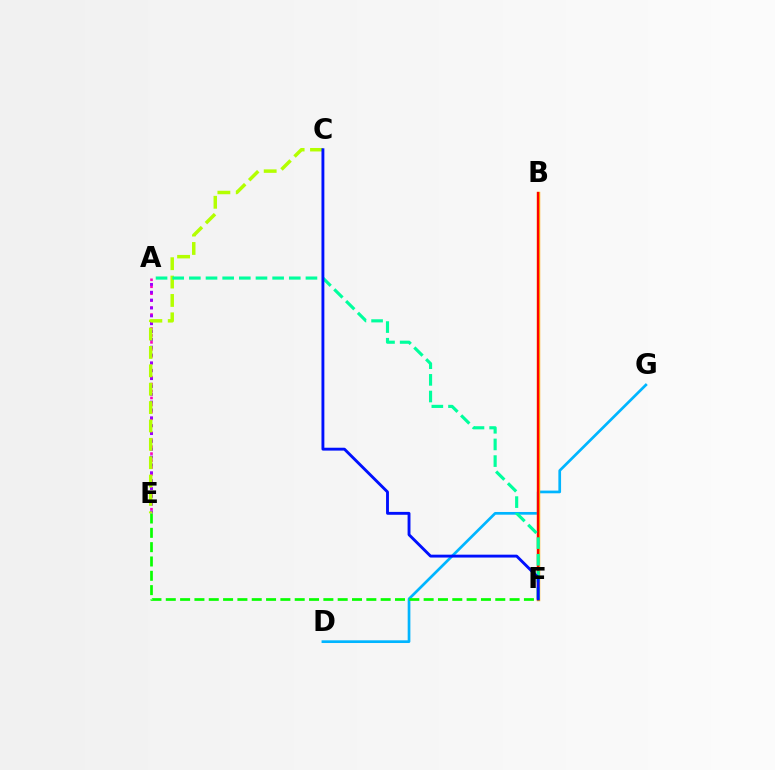{('D', 'G'): [{'color': '#00b5ff', 'line_style': 'solid', 'thickness': 1.94}], ('A', 'E'): [{'color': '#ff00bd', 'line_style': 'dotted', 'thickness': 1.89}, {'color': '#9b00ff', 'line_style': 'dotted', 'thickness': 2.13}], ('B', 'F'): [{'color': '#ffa500', 'line_style': 'solid', 'thickness': 2.47}, {'color': '#ff0000', 'line_style': 'solid', 'thickness': 1.56}], ('E', 'F'): [{'color': '#08ff00', 'line_style': 'dashed', 'thickness': 1.95}], ('C', 'E'): [{'color': '#b3ff00', 'line_style': 'dashed', 'thickness': 2.5}], ('A', 'F'): [{'color': '#00ff9d', 'line_style': 'dashed', 'thickness': 2.26}], ('C', 'F'): [{'color': '#0010ff', 'line_style': 'solid', 'thickness': 2.07}]}